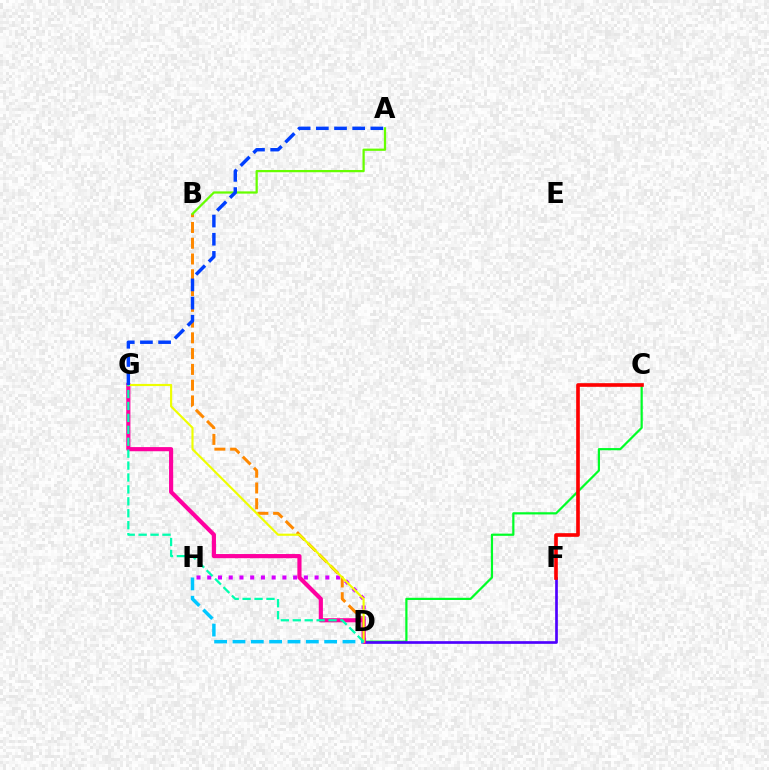{('C', 'D'): [{'color': '#00ff27', 'line_style': 'solid', 'thickness': 1.59}], ('B', 'D'): [{'color': '#ff8800', 'line_style': 'dashed', 'thickness': 2.14}], ('D', 'F'): [{'color': '#4f00ff', 'line_style': 'solid', 'thickness': 1.93}], ('D', 'H'): [{'color': '#d600ff', 'line_style': 'dotted', 'thickness': 2.92}, {'color': '#00c7ff', 'line_style': 'dashed', 'thickness': 2.49}], ('A', 'B'): [{'color': '#66ff00', 'line_style': 'solid', 'thickness': 1.62}], ('D', 'G'): [{'color': '#ff00a0', 'line_style': 'solid', 'thickness': 2.99}, {'color': '#eeff00', 'line_style': 'solid', 'thickness': 1.55}, {'color': '#00ffaf', 'line_style': 'dashed', 'thickness': 1.62}], ('C', 'F'): [{'color': '#ff0000', 'line_style': 'solid', 'thickness': 2.62}], ('A', 'G'): [{'color': '#003fff', 'line_style': 'dashed', 'thickness': 2.47}]}